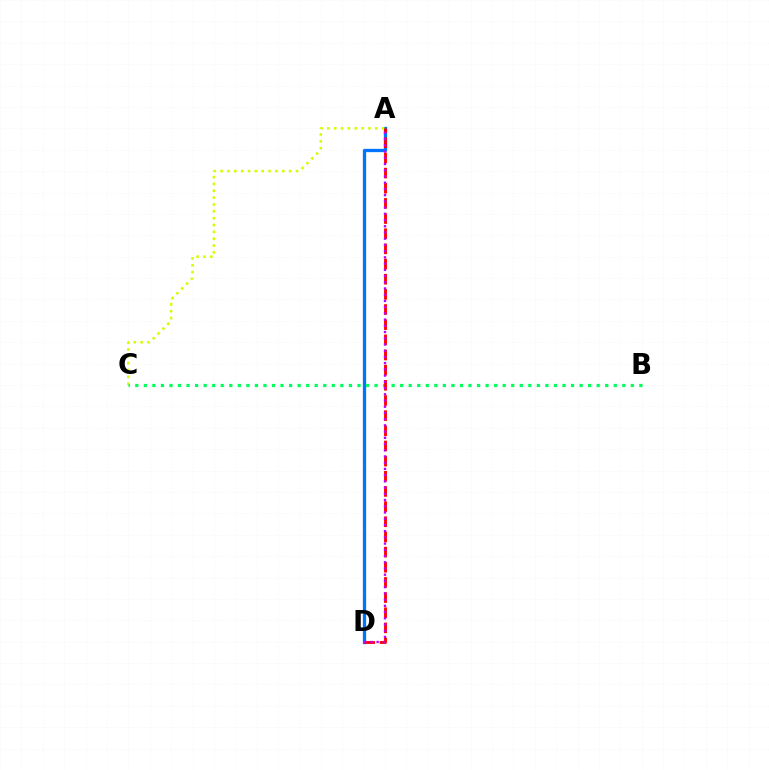{('A', 'D'): [{'color': '#0074ff', 'line_style': 'solid', 'thickness': 2.36}, {'color': '#ff0000', 'line_style': 'dashed', 'thickness': 2.06}, {'color': '#b900ff', 'line_style': 'dotted', 'thickness': 1.69}], ('A', 'C'): [{'color': '#d1ff00', 'line_style': 'dotted', 'thickness': 1.86}], ('B', 'C'): [{'color': '#00ff5c', 'line_style': 'dotted', 'thickness': 2.32}]}